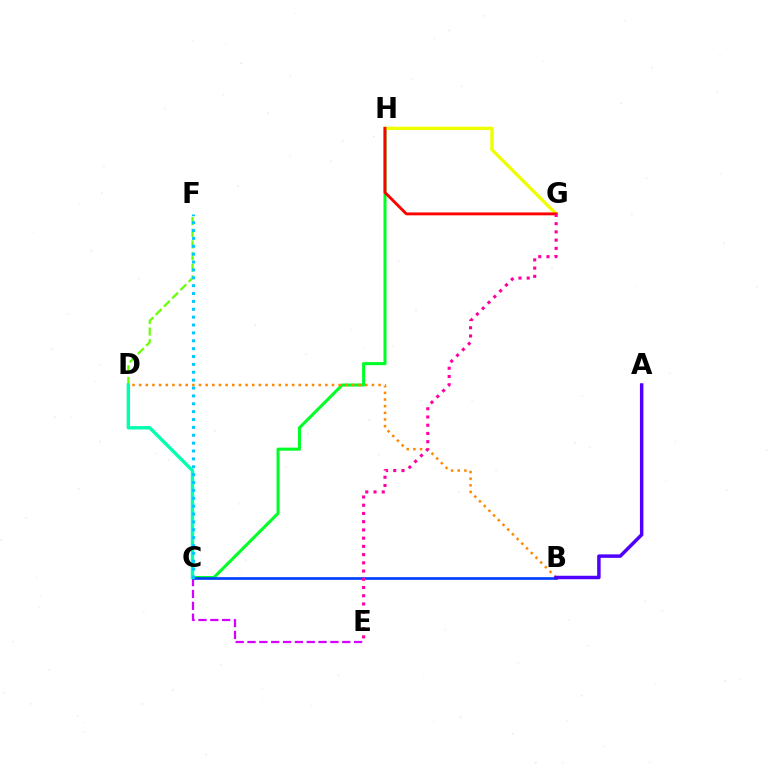{('C', 'E'): [{'color': '#d600ff', 'line_style': 'dashed', 'thickness': 1.61}], ('C', 'H'): [{'color': '#00ff27', 'line_style': 'solid', 'thickness': 2.2}], ('G', 'H'): [{'color': '#eeff00', 'line_style': 'solid', 'thickness': 2.39}, {'color': '#ff0000', 'line_style': 'solid', 'thickness': 2.07}], ('B', 'D'): [{'color': '#ff8800', 'line_style': 'dotted', 'thickness': 1.81}], ('B', 'C'): [{'color': '#003fff', 'line_style': 'solid', 'thickness': 1.92}], ('A', 'B'): [{'color': '#4f00ff', 'line_style': 'solid', 'thickness': 2.5}], ('D', 'F'): [{'color': '#66ff00', 'line_style': 'dashed', 'thickness': 1.58}], ('E', 'G'): [{'color': '#ff00a0', 'line_style': 'dotted', 'thickness': 2.24}], ('C', 'D'): [{'color': '#00ffaf', 'line_style': 'solid', 'thickness': 2.44}], ('C', 'F'): [{'color': '#00c7ff', 'line_style': 'dotted', 'thickness': 2.14}]}